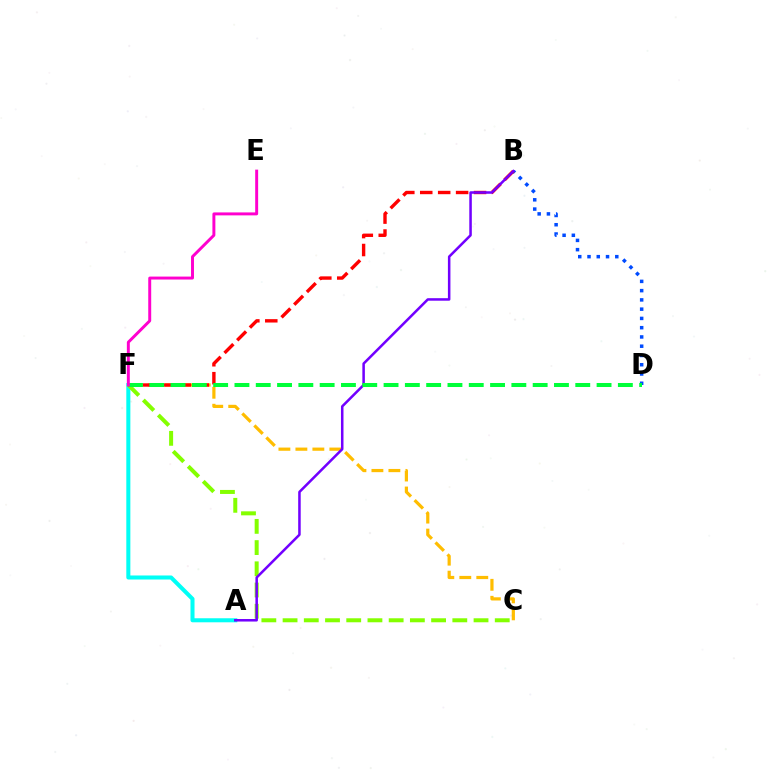{('C', 'F'): [{'color': '#ffbd00', 'line_style': 'dashed', 'thickness': 2.31}, {'color': '#84ff00', 'line_style': 'dashed', 'thickness': 2.88}], ('B', 'D'): [{'color': '#004bff', 'line_style': 'dotted', 'thickness': 2.52}], ('A', 'F'): [{'color': '#00fff6', 'line_style': 'solid', 'thickness': 2.91}], ('B', 'F'): [{'color': '#ff0000', 'line_style': 'dashed', 'thickness': 2.44}], ('A', 'B'): [{'color': '#7200ff', 'line_style': 'solid', 'thickness': 1.82}], ('D', 'F'): [{'color': '#00ff39', 'line_style': 'dashed', 'thickness': 2.89}], ('E', 'F'): [{'color': '#ff00cf', 'line_style': 'solid', 'thickness': 2.12}]}